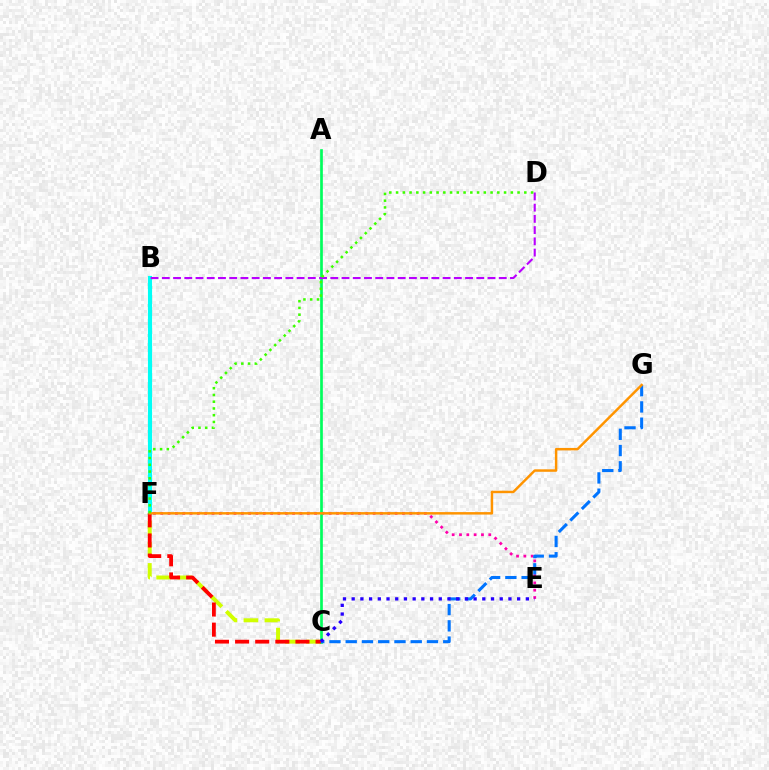{('E', 'F'): [{'color': '#ff00ac', 'line_style': 'dotted', 'thickness': 1.99}], ('C', 'F'): [{'color': '#d1ff00', 'line_style': 'dashed', 'thickness': 2.85}, {'color': '#ff0000', 'line_style': 'dashed', 'thickness': 2.73}], ('A', 'C'): [{'color': '#00ff5c', 'line_style': 'solid', 'thickness': 1.93}], ('B', 'F'): [{'color': '#00fff6', 'line_style': 'solid', 'thickness': 2.98}], ('C', 'G'): [{'color': '#0074ff', 'line_style': 'dashed', 'thickness': 2.21}], ('B', 'D'): [{'color': '#b900ff', 'line_style': 'dashed', 'thickness': 1.53}], ('F', 'G'): [{'color': '#ff9400', 'line_style': 'solid', 'thickness': 1.78}], ('D', 'F'): [{'color': '#3dff00', 'line_style': 'dotted', 'thickness': 1.83}], ('C', 'E'): [{'color': '#2500ff', 'line_style': 'dotted', 'thickness': 2.37}]}